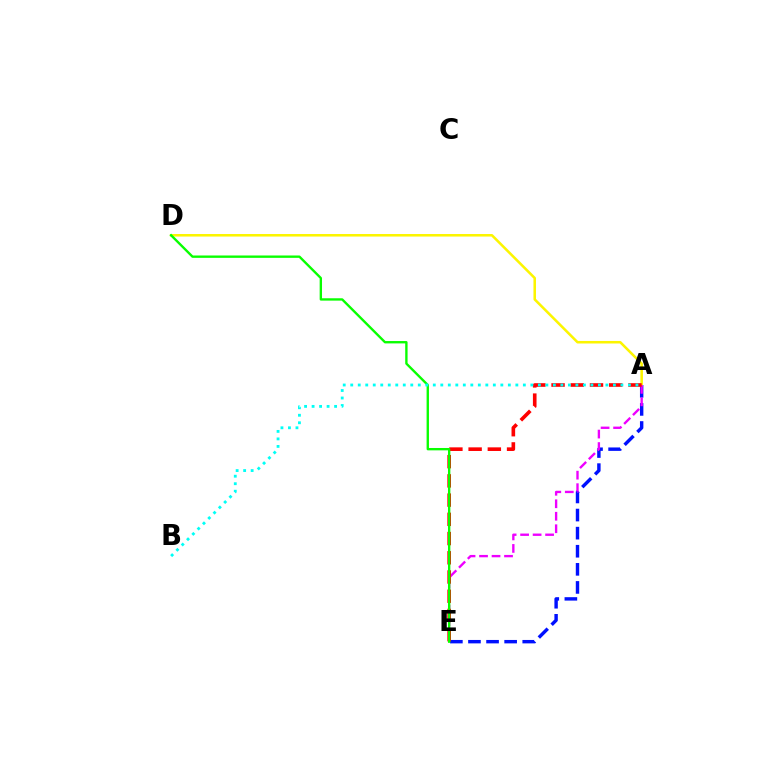{('A', 'E'): [{'color': '#0010ff', 'line_style': 'dashed', 'thickness': 2.46}, {'color': '#ee00ff', 'line_style': 'dashed', 'thickness': 1.7}, {'color': '#ff0000', 'line_style': 'dashed', 'thickness': 2.61}], ('A', 'D'): [{'color': '#fcf500', 'line_style': 'solid', 'thickness': 1.83}], ('D', 'E'): [{'color': '#08ff00', 'line_style': 'solid', 'thickness': 1.7}], ('A', 'B'): [{'color': '#00fff6', 'line_style': 'dotted', 'thickness': 2.04}]}